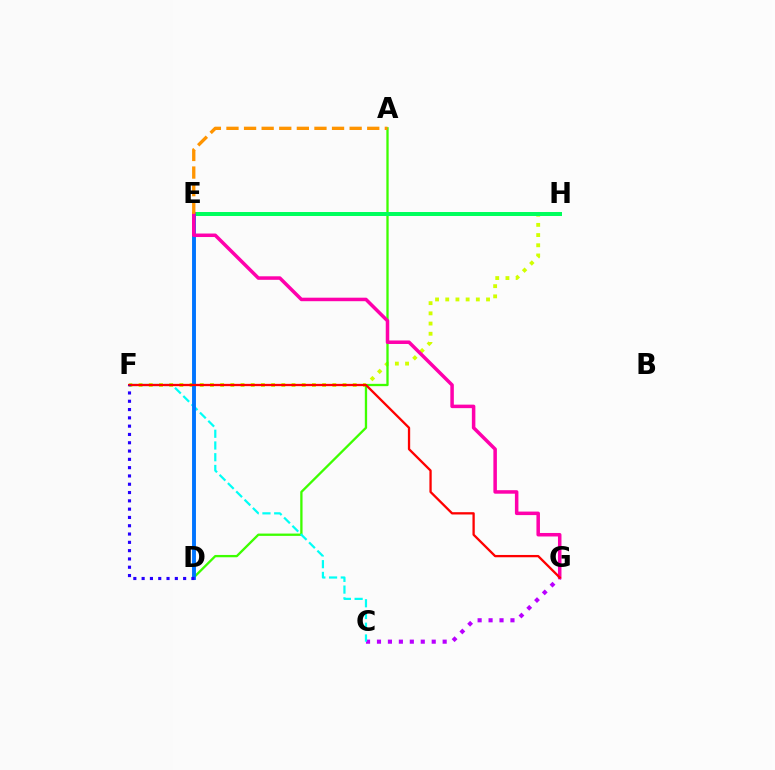{('C', 'G'): [{'color': '#b900ff', 'line_style': 'dotted', 'thickness': 2.97}], ('F', 'H'): [{'color': '#d1ff00', 'line_style': 'dotted', 'thickness': 2.77}], ('A', 'D'): [{'color': '#3dff00', 'line_style': 'solid', 'thickness': 1.66}], ('E', 'H'): [{'color': '#00ff5c', 'line_style': 'solid', 'thickness': 2.87}], ('C', 'F'): [{'color': '#00fff6', 'line_style': 'dashed', 'thickness': 1.59}], ('D', 'E'): [{'color': '#0074ff', 'line_style': 'solid', 'thickness': 2.81}], ('E', 'G'): [{'color': '#ff00ac', 'line_style': 'solid', 'thickness': 2.53}], ('F', 'G'): [{'color': '#ff0000', 'line_style': 'solid', 'thickness': 1.65}], ('D', 'F'): [{'color': '#2500ff', 'line_style': 'dotted', 'thickness': 2.25}], ('A', 'E'): [{'color': '#ff9400', 'line_style': 'dashed', 'thickness': 2.39}]}